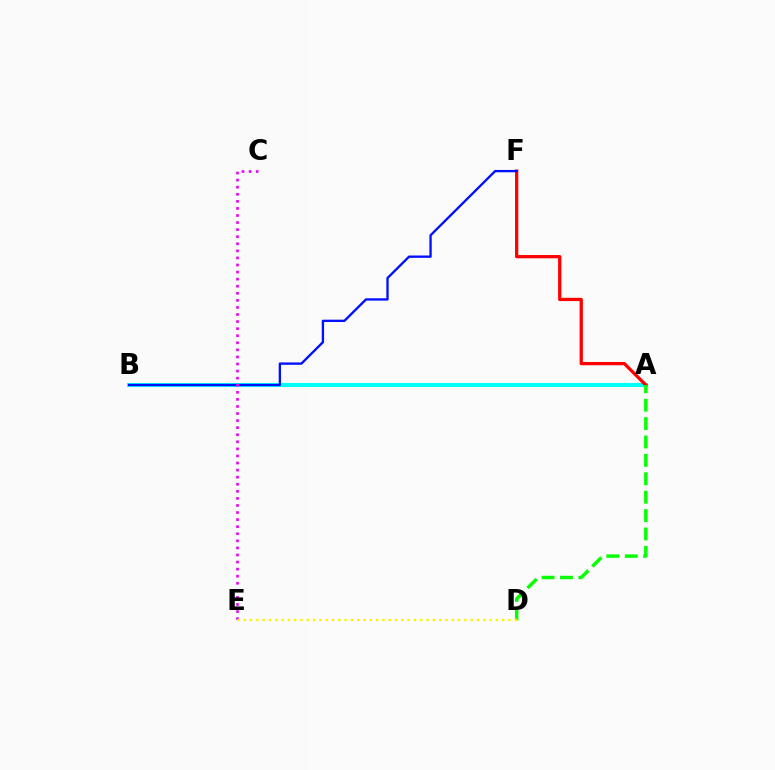{('A', 'B'): [{'color': '#00fff6', 'line_style': 'solid', 'thickness': 2.92}], ('A', 'F'): [{'color': '#ff0000', 'line_style': 'solid', 'thickness': 2.35}], ('B', 'F'): [{'color': '#0010ff', 'line_style': 'solid', 'thickness': 1.68}], ('C', 'E'): [{'color': '#ee00ff', 'line_style': 'dotted', 'thickness': 1.92}], ('A', 'D'): [{'color': '#08ff00', 'line_style': 'dashed', 'thickness': 2.5}], ('D', 'E'): [{'color': '#fcf500', 'line_style': 'dotted', 'thickness': 1.71}]}